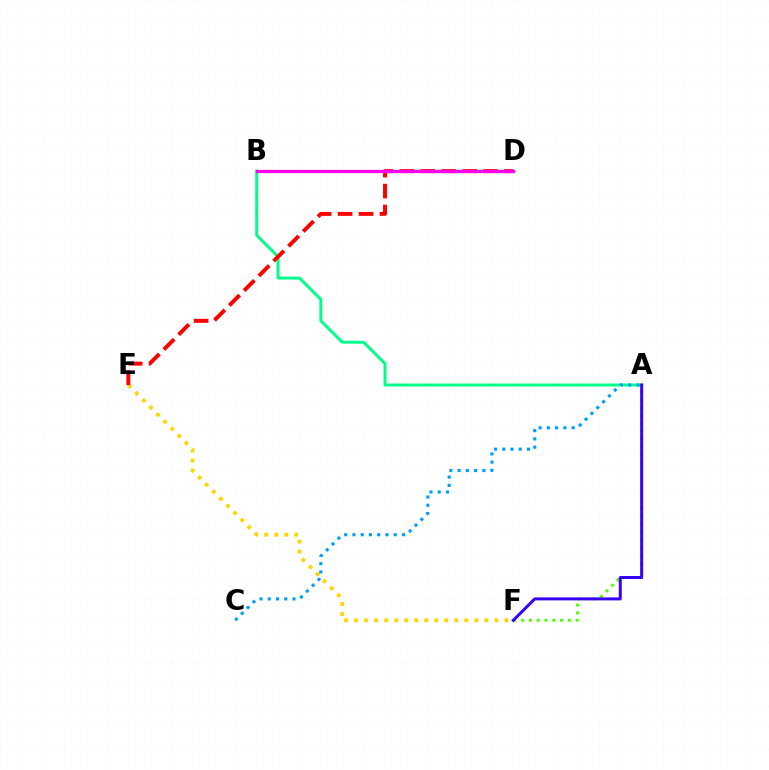{('A', 'F'): [{'color': '#4fff00', 'line_style': 'dotted', 'thickness': 2.12}, {'color': '#3700ff', 'line_style': 'solid', 'thickness': 2.15}], ('E', 'F'): [{'color': '#ffd500', 'line_style': 'dotted', 'thickness': 2.72}], ('A', 'B'): [{'color': '#00ff86', 'line_style': 'solid', 'thickness': 2.13}], ('A', 'C'): [{'color': '#009eff', 'line_style': 'dotted', 'thickness': 2.24}], ('D', 'E'): [{'color': '#ff0000', 'line_style': 'dashed', 'thickness': 2.84}], ('B', 'D'): [{'color': '#ff00ed', 'line_style': 'solid', 'thickness': 2.35}]}